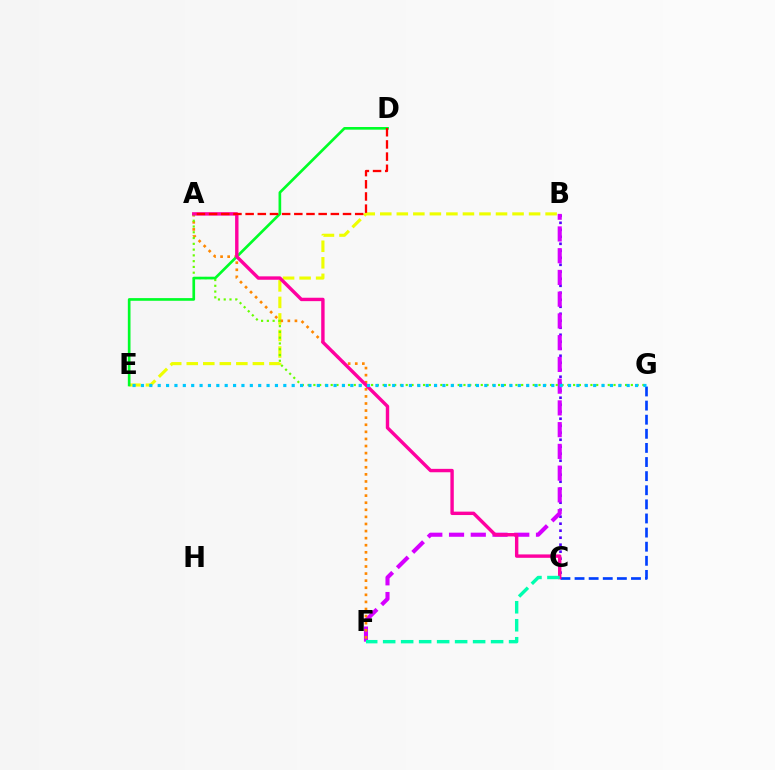{('B', 'C'): [{'color': '#4f00ff', 'line_style': 'dotted', 'thickness': 1.9}], ('B', 'F'): [{'color': '#d600ff', 'line_style': 'dashed', 'thickness': 2.95}], ('B', 'E'): [{'color': '#eeff00', 'line_style': 'dashed', 'thickness': 2.25}], ('A', 'F'): [{'color': '#ff8800', 'line_style': 'dotted', 'thickness': 1.93}], ('A', 'G'): [{'color': '#66ff00', 'line_style': 'dotted', 'thickness': 1.57}], ('C', 'G'): [{'color': '#003fff', 'line_style': 'dashed', 'thickness': 1.92}], ('D', 'E'): [{'color': '#00ff27', 'line_style': 'solid', 'thickness': 1.92}], ('A', 'C'): [{'color': '#ff00a0', 'line_style': 'solid', 'thickness': 2.45}], ('C', 'F'): [{'color': '#00ffaf', 'line_style': 'dashed', 'thickness': 2.44}], ('A', 'D'): [{'color': '#ff0000', 'line_style': 'dashed', 'thickness': 1.65}], ('E', 'G'): [{'color': '#00c7ff', 'line_style': 'dotted', 'thickness': 2.28}]}